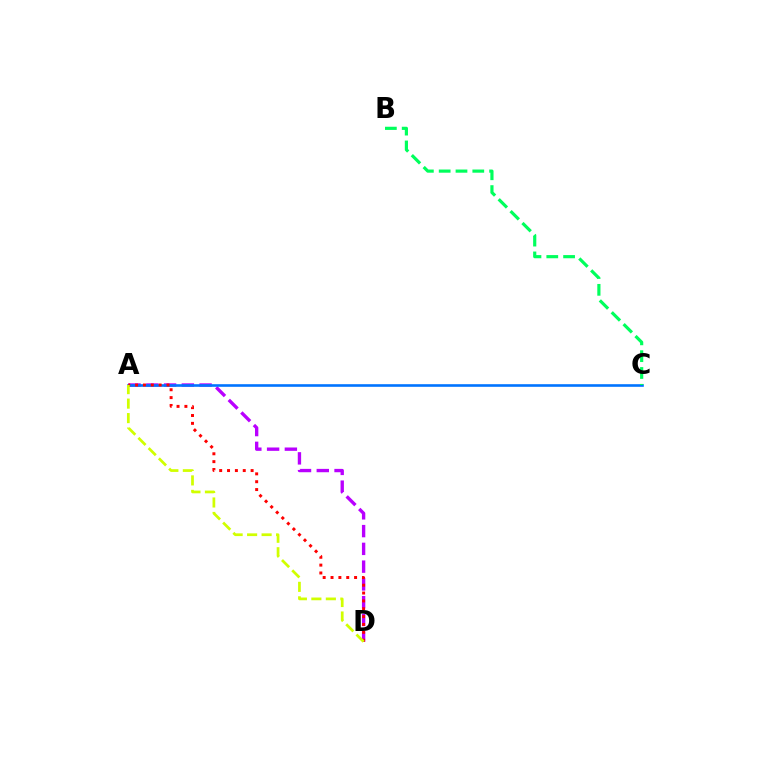{('A', 'D'): [{'color': '#b900ff', 'line_style': 'dashed', 'thickness': 2.41}, {'color': '#ff0000', 'line_style': 'dotted', 'thickness': 2.13}, {'color': '#d1ff00', 'line_style': 'dashed', 'thickness': 1.97}], ('A', 'C'): [{'color': '#0074ff', 'line_style': 'solid', 'thickness': 1.88}], ('B', 'C'): [{'color': '#00ff5c', 'line_style': 'dashed', 'thickness': 2.28}]}